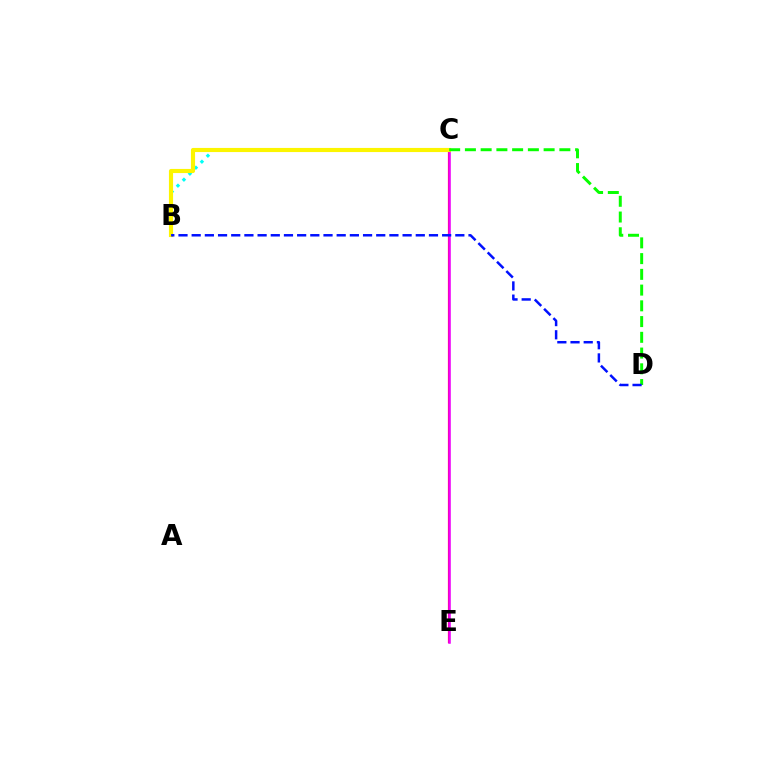{('C', 'E'): [{'color': '#ff0000', 'line_style': 'solid', 'thickness': 1.56}, {'color': '#ee00ff', 'line_style': 'solid', 'thickness': 1.82}], ('B', 'C'): [{'color': '#00fff6', 'line_style': 'dotted', 'thickness': 2.3}, {'color': '#fcf500', 'line_style': 'solid', 'thickness': 2.98}], ('C', 'D'): [{'color': '#08ff00', 'line_style': 'dashed', 'thickness': 2.14}], ('B', 'D'): [{'color': '#0010ff', 'line_style': 'dashed', 'thickness': 1.79}]}